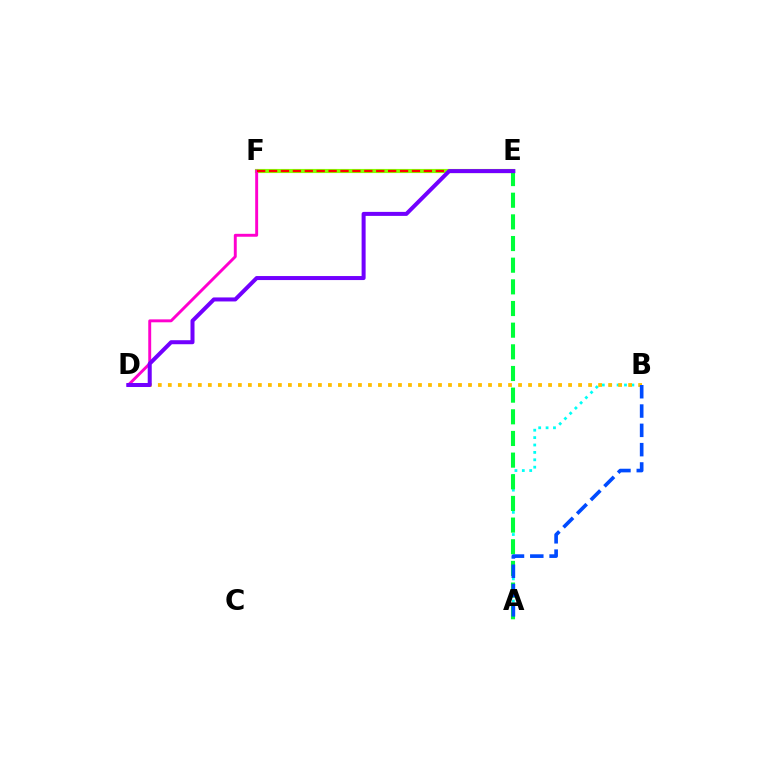{('A', 'B'): [{'color': '#00fff6', 'line_style': 'dotted', 'thickness': 2.01}, {'color': '#004bff', 'line_style': 'dashed', 'thickness': 2.62}], ('E', 'F'): [{'color': '#84ff00', 'line_style': 'solid', 'thickness': 2.98}, {'color': '#ff0000', 'line_style': 'dashed', 'thickness': 1.62}], ('D', 'F'): [{'color': '#ff00cf', 'line_style': 'solid', 'thickness': 2.1}], ('B', 'D'): [{'color': '#ffbd00', 'line_style': 'dotted', 'thickness': 2.72}], ('A', 'E'): [{'color': '#00ff39', 'line_style': 'dashed', 'thickness': 2.94}], ('D', 'E'): [{'color': '#7200ff', 'line_style': 'solid', 'thickness': 2.89}]}